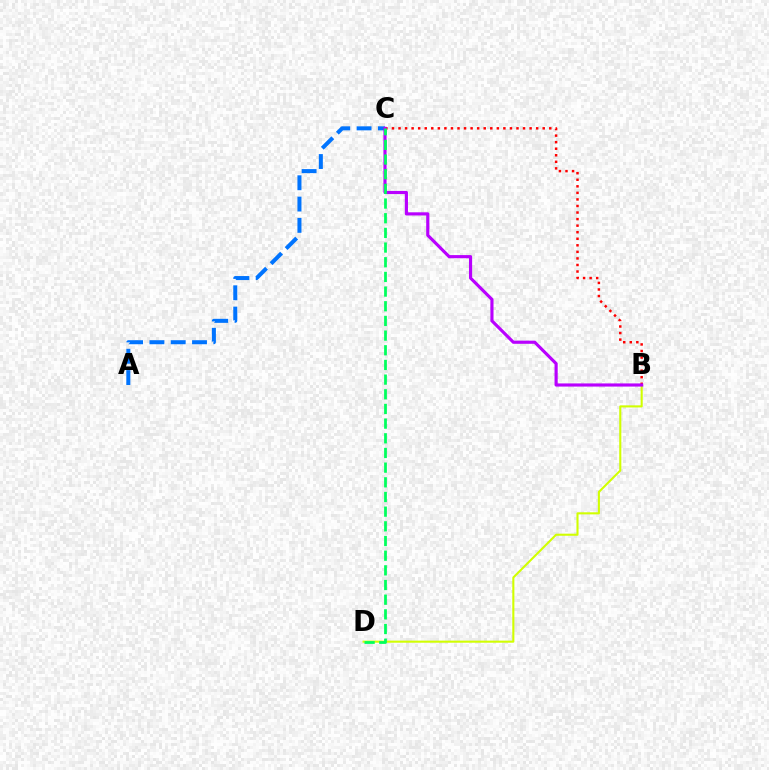{('B', 'C'): [{'color': '#ff0000', 'line_style': 'dotted', 'thickness': 1.78}, {'color': '#b900ff', 'line_style': 'solid', 'thickness': 2.27}], ('B', 'D'): [{'color': '#d1ff00', 'line_style': 'solid', 'thickness': 1.51}], ('A', 'C'): [{'color': '#0074ff', 'line_style': 'dashed', 'thickness': 2.89}], ('C', 'D'): [{'color': '#00ff5c', 'line_style': 'dashed', 'thickness': 1.99}]}